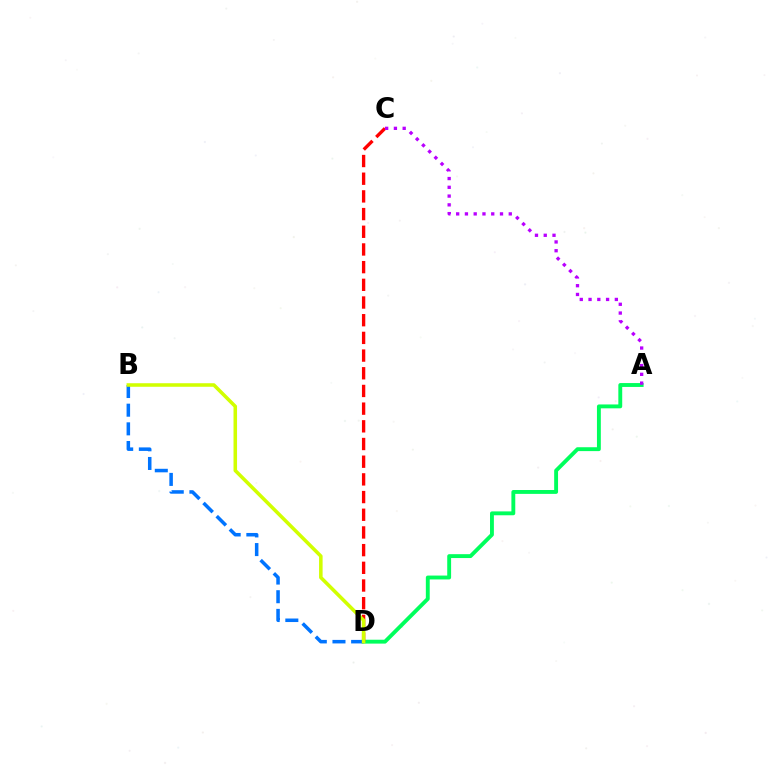{('A', 'D'): [{'color': '#00ff5c', 'line_style': 'solid', 'thickness': 2.79}], ('C', 'D'): [{'color': '#ff0000', 'line_style': 'dashed', 'thickness': 2.4}], ('B', 'D'): [{'color': '#0074ff', 'line_style': 'dashed', 'thickness': 2.54}, {'color': '#d1ff00', 'line_style': 'solid', 'thickness': 2.55}], ('A', 'C'): [{'color': '#b900ff', 'line_style': 'dotted', 'thickness': 2.38}]}